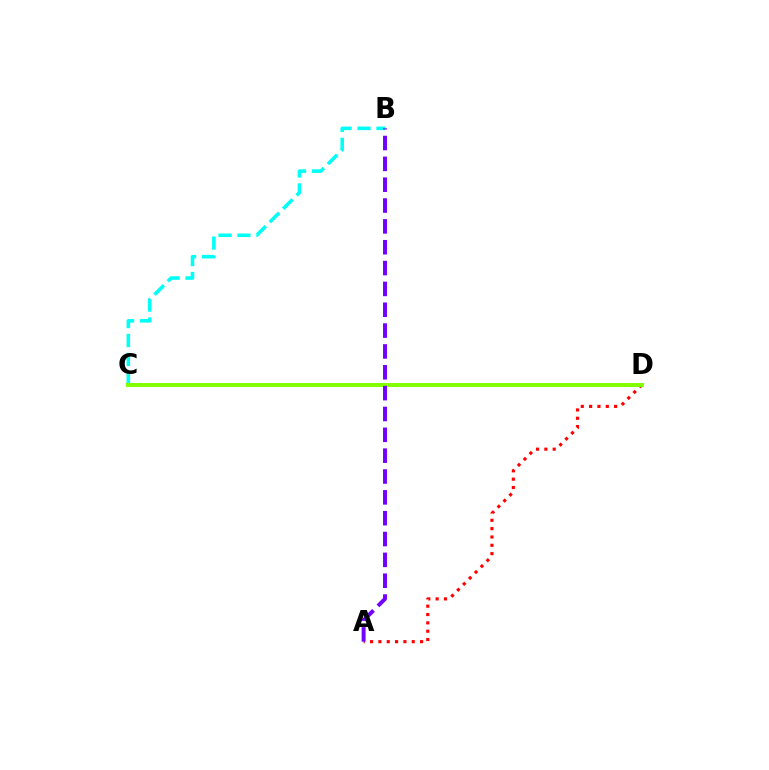{('B', 'C'): [{'color': '#00fff6', 'line_style': 'dashed', 'thickness': 2.57}], ('A', 'D'): [{'color': '#ff0000', 'line_style': 'dotted', 'thickness': 2.26}], ('C', 'D'): [{'color': '#84ff00', 'line_style': 'solid', 'thickness': 2.9}], ('A', 'B'): [{'color': '#7200ff', 'line_style': 'dashed', 'thickness': 2.83}]}